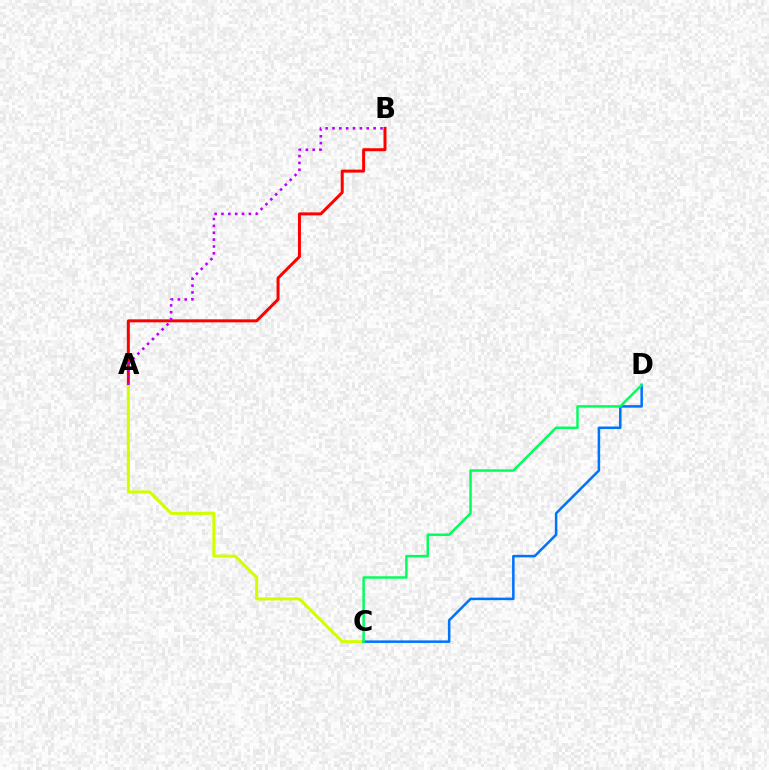{('A', 'B'): [{'color': '#ff0000', 'line_style': 'solid', 'thickness': 2.15}, {'color': '#b900ff', 'line_style': 'dotted', 'thickness': 1.86}], ('A', 'C'): [{'color': '#d1ff00', 'line_style': 'solid', 'thickness': 2.21}], ('C', 'D'): [{'color': '#0074ff', 'line_style': 'solid', 'thickness': 1.83}, {'color': '#00ff5c', 'line_style': 'solid', 'thickness': 1.77}]}